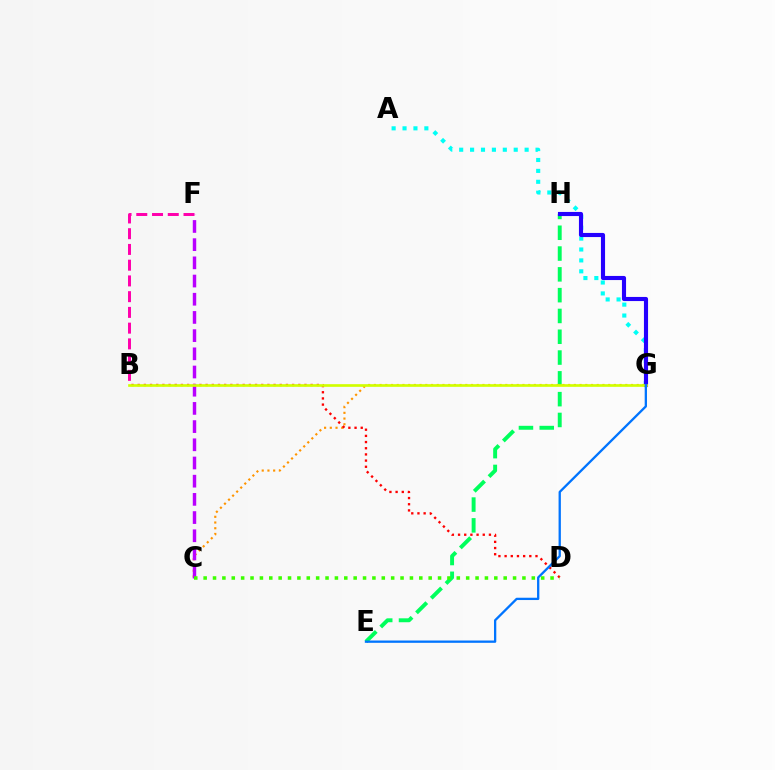{('E', 'H'): [{'color': '#00ff5c', 'line_style': 'dashed', 'thickness': 2.83}], ('A', 'G'): [{'color': '#00fff6', 'line_style': 'dotted', 'thickness': 2.96}], ('C', 'G'): [{'color': '#ff9400', 'line_style': 'dotted', 'thickness': 1.55}], ('B', 'F'): [{'color': '#ff00ac', 'line_style': 'dashed', 'thickness': 2.14}], ('G', 'H'): [{'color': '#2500ff', 'line_style': 'solid', 'thickness': 2.96}], ('B', 'D'): [{'color': '#ff0000', 'line_style': 'dotted', 'thickness': 1.68}], ('C', 'F'): [{'color': '#b900ff', 'line_style': 'dashed', 'thickness': 2.47}], ('B', 'G'): [{'color': '#d1ff00', 'line_style': 'solid', 'thickness': 1.92}], ('E', 'G'): [{'color': '#0074ff', 'line_style': 'solid', 'thickness': 1.66}], ('C', 'D'): [{'color': '#3dff00', 'line_style': 'dotted', 'thickness': 2.55}]}